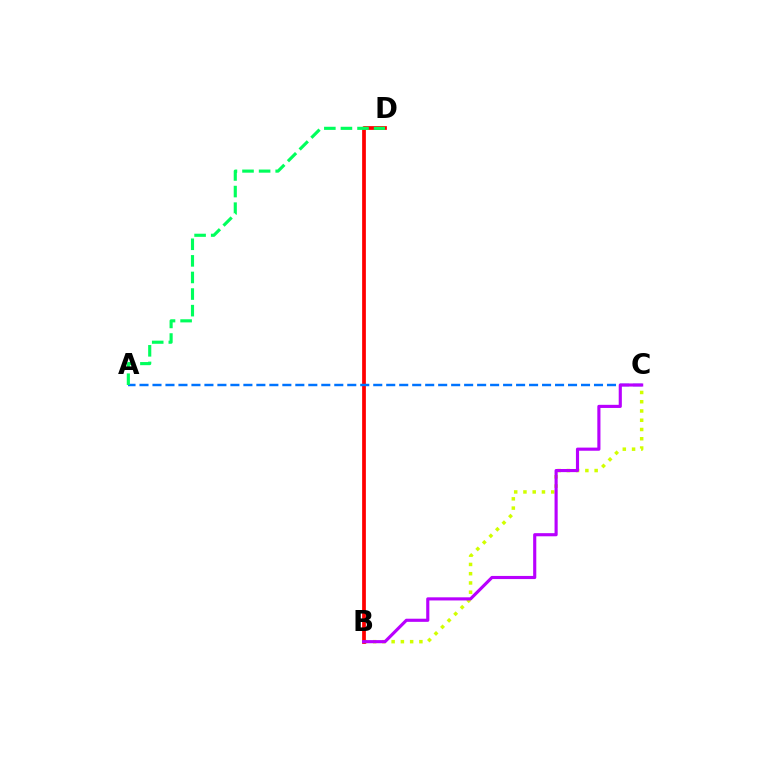{('B', 'C'): [{'color': '#d1ff00', 'line_style': 'dotted', 'thickness': 2.52}, {'color': '#b900ff', 'line_style': 'solid', 'thickness': 2.26}], ('B', 'D'): [{'color': '#ff0000', 'line_style': 'solid', 'thickness': 2.69}], ('A', 'C'): [{'color': '#0074ff', 'line_style': 'dashed', 'thickness': 1.76}], ('A', 'D'): [{'color': '#00ff5c', 'line_style': 'dashed', 'thickness': 2.25}]}